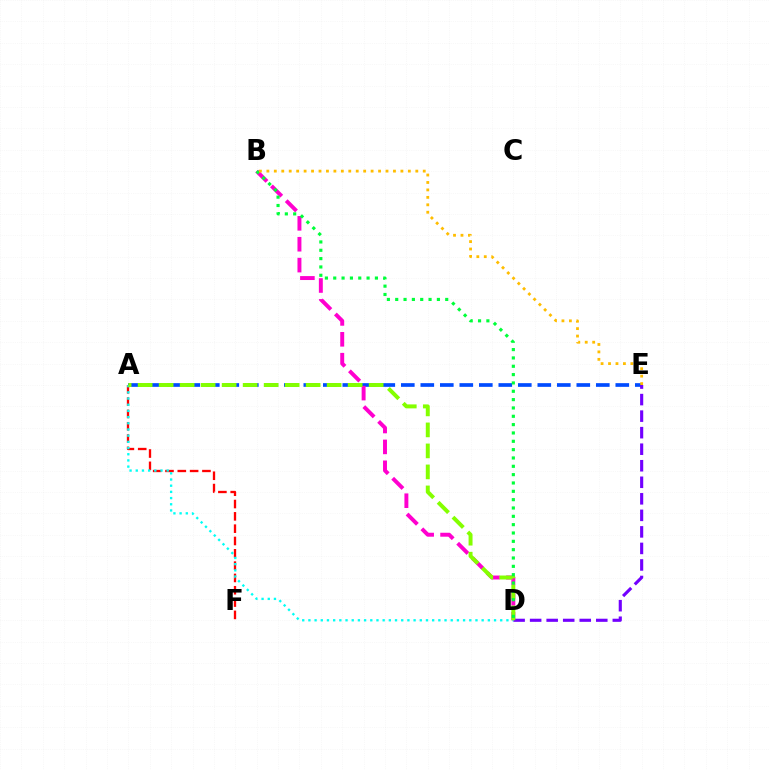{('A', 'E'): [{'color': '#004bff', 'line_style': 'dashed', 'thickness': 2.65}], ('A', 'F'): [{'color': '#ff0000', 'line_style': 'dashed', 'thickness': 1.67}], ('B', 'D'): [{'color': '#ff00cf', 'line_style': 'dashed', 'thickness': 2.84}, {'color': '#00ff39', 'line_style': 'dotted', 'thickness': 2.26}], ('D', 'E'): [{'color': '#7200ff', 'line_style': 'dashed', 'thickness': 2.25}], ('A', 'D'): [{'color': '#00fff6', 'line_style': 'dotted', 'thickness': 1.68}, {'color': '#84ff00', 'line_style': 'dashed', 'thickness': 2.85}], ('B', 'E'): [{'color': '#ffbd00', 'line_style': 'dotted', 'thickness': 2.02}]}